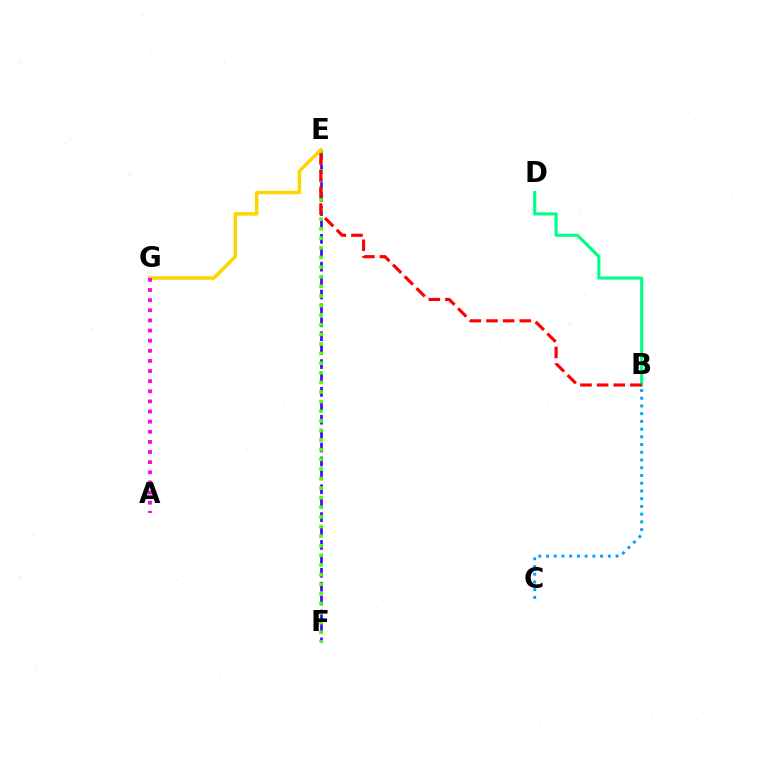{('E', 'F'): [{'color': '#3700ff', 'line_style': 'dashed', 'thickness': 1.89}, {'color': '#4fff00', 'line_style': 'dotted', 'thickness': 2.61}], ('E', 'G'): [{'color': '#ffd500', 'line_style': 'solid', 'thickness': 2.5}], ('B', 'D'): [{'color': '#00ff86', 'line_style': 'solid', 'thickness': 2.24}], ('B', 'C'): [{'color': '#009eff', 'line_style': 'dotted', 'thickness': 2.1}], ('B', 'E'): [{'color': '#ff0000', 'line_style': 'dashed', 'thickness': 2.26}], ('A', 'G'): [{'color': '#ff00ed', 'line_style': 'dotted', 'thickness': 2.75}]}